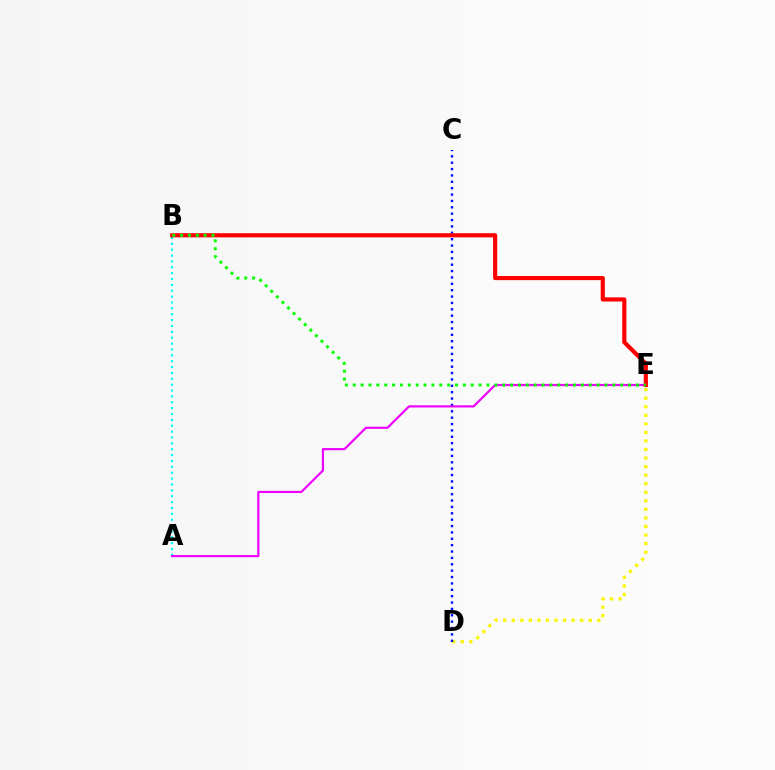{('A', 'B'): [{'color': '#00fff6', 'line_style': 'dotted', 'thickness': 1.59}], ('D', 'E'): [{'color': '#fcf500', 'line_style': 'dotted', 'thickness': 2.32}], ('C', 'D'): [{'color': '#0010ff', 'line_style': 'dotted', 'thickness': 1.73}], ('A', 'E'): [{'color': '#ee00ff', 'line_style': 'solid', 'thickness': 1.57}], ('B', 'E'): [{'color': '#ff0000', 'line_style': 'solid', 'thickness': 2.99}, {'color': '#08ff00', 'line_style': 'dotted', 'thickness': 2.14}]}